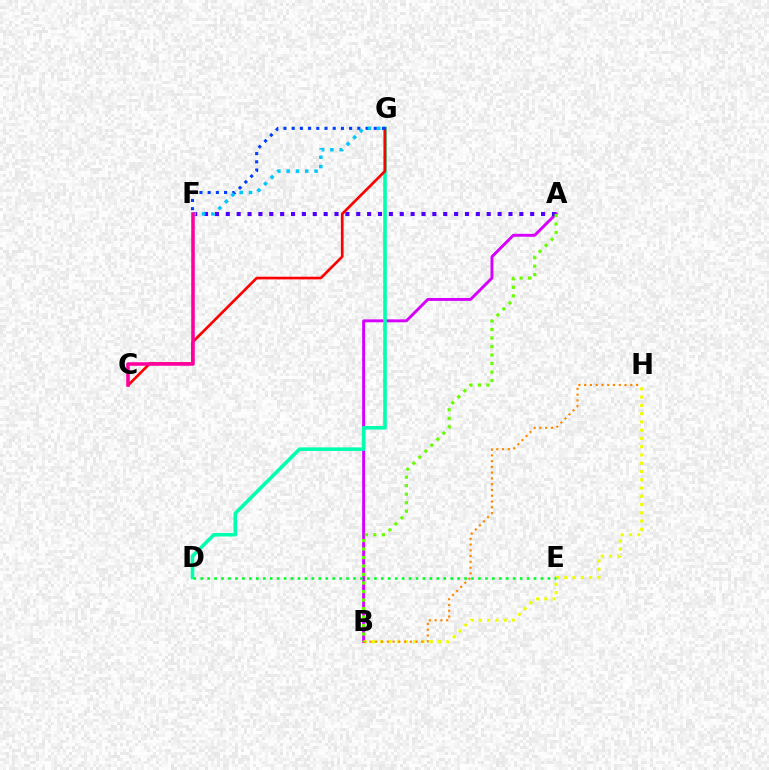{('A', 'B'): [{'color': '#d600ff', 'line_style': 'solid', 'thickness': 2.1}, {'color': '#66ff00', 'line_style': 'dotted', 'thickness': 2.31}], ('B', 'H'): [{'color': '#eeff00', 'line_style': 'dotted', 'thickness': 2.25}, {'color': '#ff8800', 'line_style': 'dotted', 'thickness': 1.57}], ('A', 'F'): [{'color': '#4f00ff', 'line_style': 'dotted', 'thickness': 2.95}], ('D', 'G'): [{'color': '#00ffaf', 'line_style': 'solid', 'thickness': 2.57}], ('C', 'G'): [{'color': '#ff0000', 'line_style': 'solid', 'thickness': 1.92}], ('F', 'G'): [{'color': '#003fff', 'line_style': 'dotted', 'thickness': 2.23}, {'color': '#00c7ff', 'line_style': 'dotted', 'thickness': 2.53}], ('C', 'F'): [{'color': '#ff00a0', 'line_style': 'solid', 'thickness': 2.56}], ('D', 'E'): [{'color': '#00ff27', 'line_style': 'dotted', 'thickness': 1.89}]}